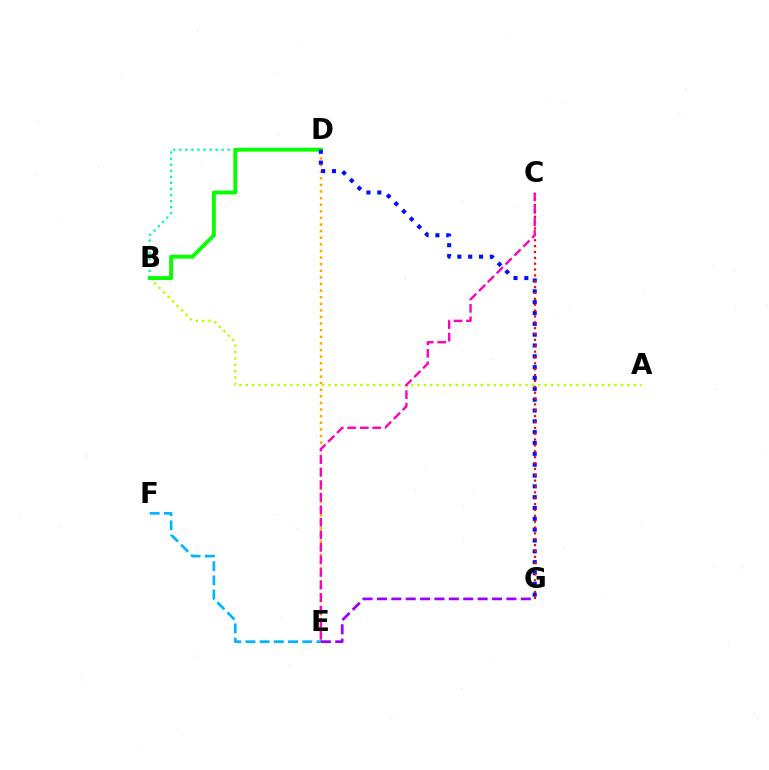{('D', 'E'): [{'color': '#ffa500', 'line_style': 'dotted', 'thickness': 1.8}], ('A', 'B'): [{'color': '#b3ff00', 'line_style': 'dotted', 'thickness': 1.73}], ('B', 'D'): [{'color': '#00ff9d', 'line_style': 'dotted', 'thickness': 1.64}, {'color': '#08ff00', 'line_style': 'solid', 'thickness': 2.78}], ('D', 'G'): [{'color': '#0010ff', 'line_style': 'dotted', 'thickness': 2.94}], ('E', 'F'): [{'color': '#00b5ff', 'line_style': 'dashed', 'thickness': 1.93}], ('C', 'G'): [{'color': '#ff0000', 'line_style': 'dotted', 'thickness': 1.59}], ('E', 'G'): [{'color': '#9b00ff', 'line_style': 'dashed', 'thickness': 1.95}], ('C', 'E'): [{'color': '#ff00bd', 'line_style': 'dashed', 'thickness': 1.7}]}